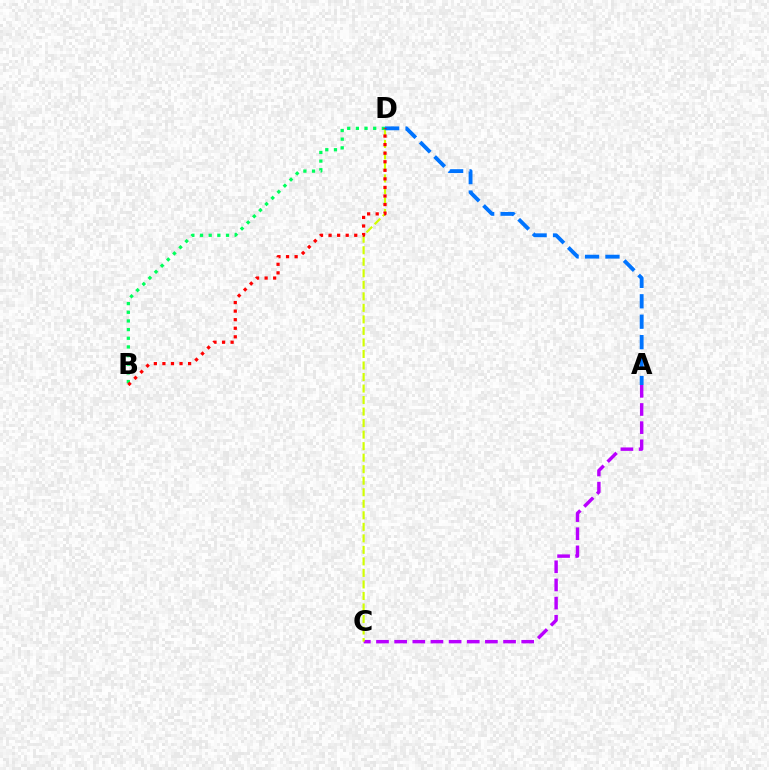{('A', 'C'): [{'color': '#b900ff', 'line_style': 'dashed', 'thickness': 2.47}], ('C', 'D'): [{'color': '#d1ff00', 'line_style': 'dashed', 'thickness': 1.57}], ('B', 'D'): [{'color': '#00ff5c', 'line_style': 'dotted', 'thickness': 2.35}, {'color': '#ff0000', 'line_style': 'dotted', 'thickness': 2.33}], ('A', 'D'): [{'color': '#0074ff', 'line_style': 'dashed', 'thickness': 2.78}]}